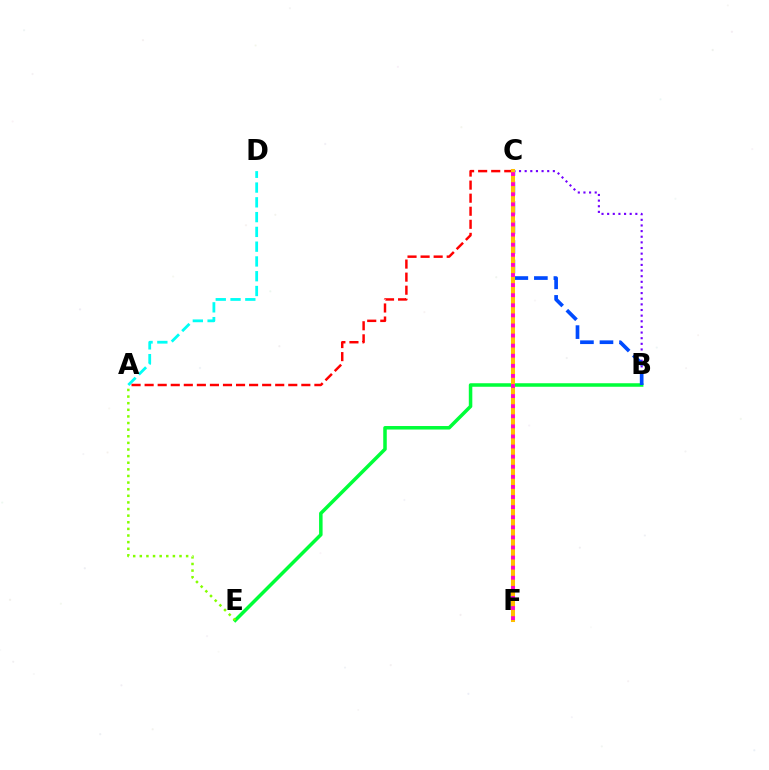{('A', 'D'): [{'color': '#00fff6', 'line_style': 'dashed', 'thickness': 2.01}], ('B', 'E'): [{'color': '#00ff39', 'line_style': 'solid', 'thickness': 2.53}], ('B', 'C'): [{'color': '#7200ff', 'line_style': 'dotted', 'thickness': 1.53}, {'color': '#004bff', 'line_style': 'dashed', 'thickness': 2.65}], ('A', 'C'): [{'color': '#ff0000', 'line_style': 'dashed', 'thickness': 1.77}], ('A', 'E'): [{'color': '#84ff00', 'line_style': 'dotted', 'thickness': 1.8}], ('C', 'F'): [{'color': '#ffbd00', 'line_style': 'solid', 'thickness': 2.92}, {'color': '#ff00cf', 'line_style': 'dotted', 'thickness': 2.74}]}